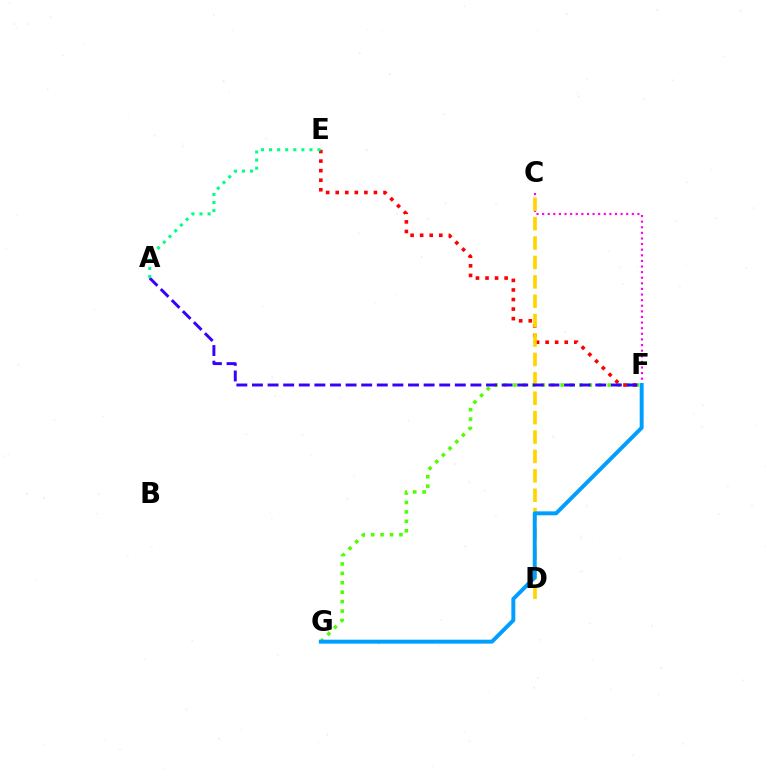{('C', 'F'): [{'color': '#ff00ed', 'line_style': 'dotted', 'thickness': 1.52}], ('F', 'G'): [{'color': '#4fff00', 'line_style': 'dotted', 'thickness': 2.56}, {'color': '#009eff', 'line_style': 'solid', 'thickness': 2.84}], ('E', 'F'): [{'color': '#ff0000', 'line_style': 'dotted', 'thickness': 2.6}], ('C', 'D'): [{'color': '#ffd500', 'line_style': 'dashed', 'thickness': 2.64}], ('A', 'F'): [{'color': '#3700ff', 'line_style': 'dashed', 'thickness': 2.12}], ('A', 'E'): [{'color': '#00ff86', 'line_style': 'dotted', 'thickness': 2.2}]}